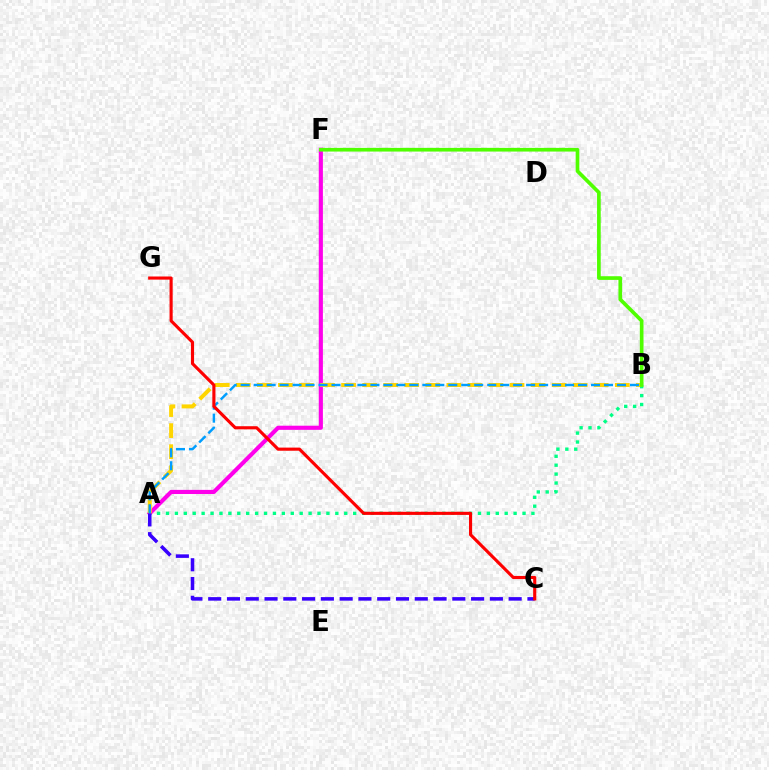{('A', 'B'): [{'color': '#00ff86', 'line_style': 'dotted', 'thickness': 2.42}, {'color': '#ffd500', 'line_style': 'dashed', 'thickness': 2.86}, {'color': '#009eff', 'line_style': 'dashed', 'thickness': 1.76}], ('A', 'F'): [{'color': '#ff00ed', 'line_style': 'solid', 'thickness': 2.98}], ('A', 'C'): [{'color': '#3700ff', 'line_style': 'dashed', 'thickness': 2.55}], ('B', 'F'): [{'color': '#4fff00', 'line_style': 'solid', 'thickness': 2.65}], ('C', 'G'): [{'color': '#ff0000', 'line_style': 'solid', 'thickness': 2.25}]}